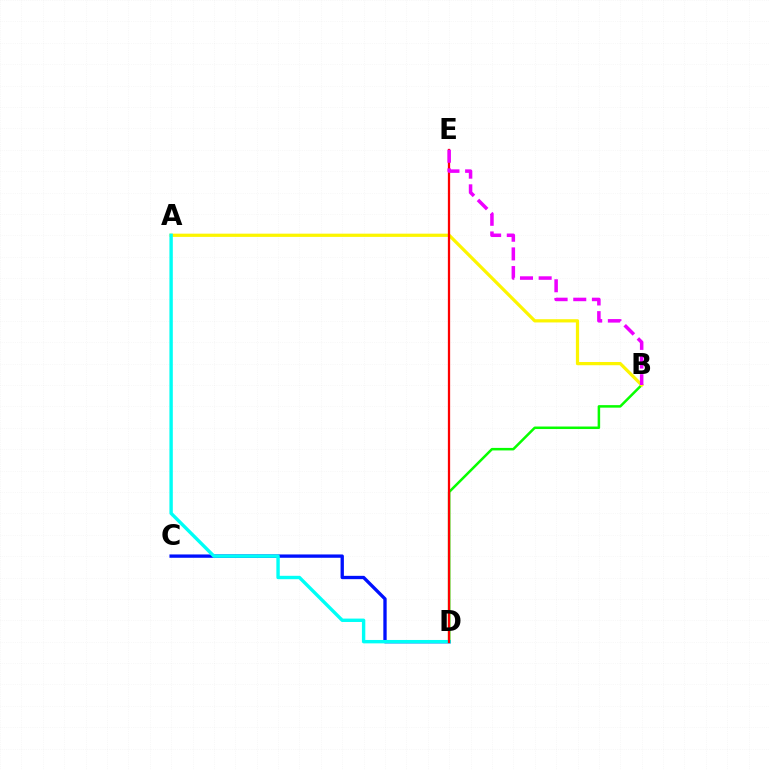{('C', 'D'): [{'color': '#0010ff', 'line_style': 'solid', 'thickness': 2.4}], ('B', 'D'): [{'color': '#08ff00', 'line_style': 'solid', 'thickness': 1.81}], ('A', 'B'): [{'color': '#fcf500', 'line_style': 'solid', 'thickness': 2.32}], ('A', 'D'): [{'color': '#00fff6', 'line_style': 'solid', 'thickness': 2.44}], ('D', 'E'): [{'color': '#ff0000', 'line_style': 'solid', 'thickness': 1.64}], ('B', 'E'): [{'color': '#ee00ff', 'line_style': 'dashed', 'thickness': 2.54}]}